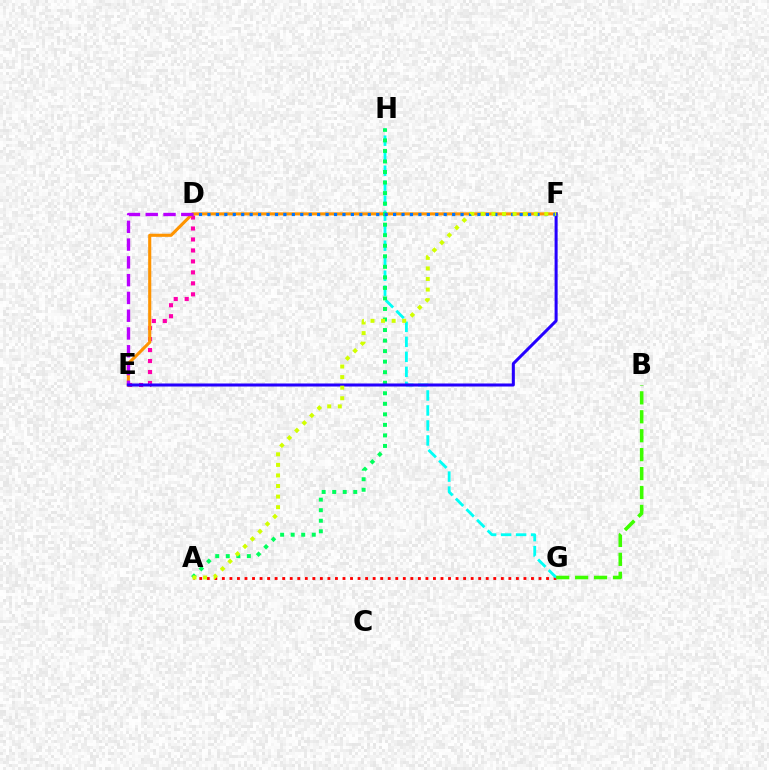{('A', 'G'): [{'color': '#ff0000', 'line_style': 'dotted', 'thickness': 2.05}], ('D', 'E'): [{'color': '#ff00ac', 'line_style': 'dotted', 'thickness': 2.98}, {'color': '#b900ff', 'line_style': 'dashed', 'thickness': 2.42}], ('E', 'F'): [{'color': '#ff9400', 'line_style': 'solid', 'thickness': 2.23}, {'color': '#2500ff', 'line_style': 'solid', 'thickness': 2.18}], ('G', 'H'): [{'color': '#00fff6', 'line_style': 'dashed', 'thickness': 2.04}], ('A', 'H'): [{'color': '#00ff5c', 'line_style': 'dotted', 'thickness': 2.86}], ('B', 'G'): [{'color': '#3dff00', 'line_style': 'dashed', 'thickness': 2.57}], ('D', 'F'): [{'color': '#0074ff', 'line_style': 'dotted', 'thickness': 2.29}], ('A', 'F'): [{'color': '#d1ff00', 'line_style': 'dotted', 'thickness': 2.87}]}